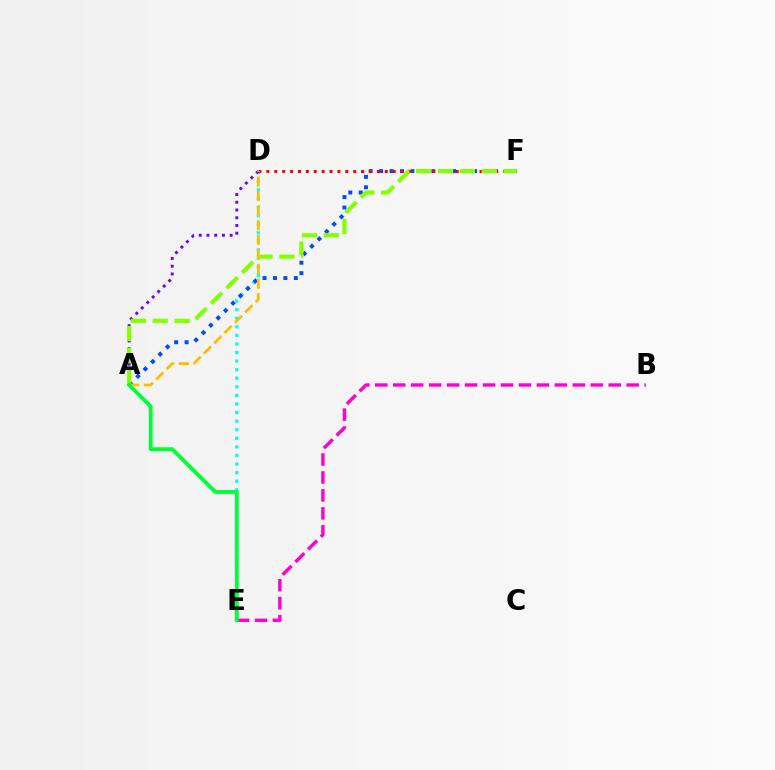{('D', 'E'): [{'color': '#00fff6', 'line_style': 'dotted', 'thickness': 2.33}], ('A', 'F'): [{'color': '#004bff', 'line_style': 'dotted', 'thickness': 2.84}, {'color': '#84ff00', 'line_style': 'dashed', 'thickness': 2.97}], ('D', 'F'): [{'color': '#ff0000', 'line_style': 'dotted', 'thickness': 2.14}], ('B', 'E'): [{'color': '#ff00cf', 'line_style': 'dashed', 'thickness': 2.44}], ('A', 'D'): [{'color': '#7200ff', 'line_style': 'dotted', 'thickness': 2.1}, {'color': '#ffbd00', 'line_style': 'dashed', 'thickness': 1.98}], ('A', 'E'): [{'color': '#00ff39', 'line_style': 'solid', 'thickness': 2.76}]}